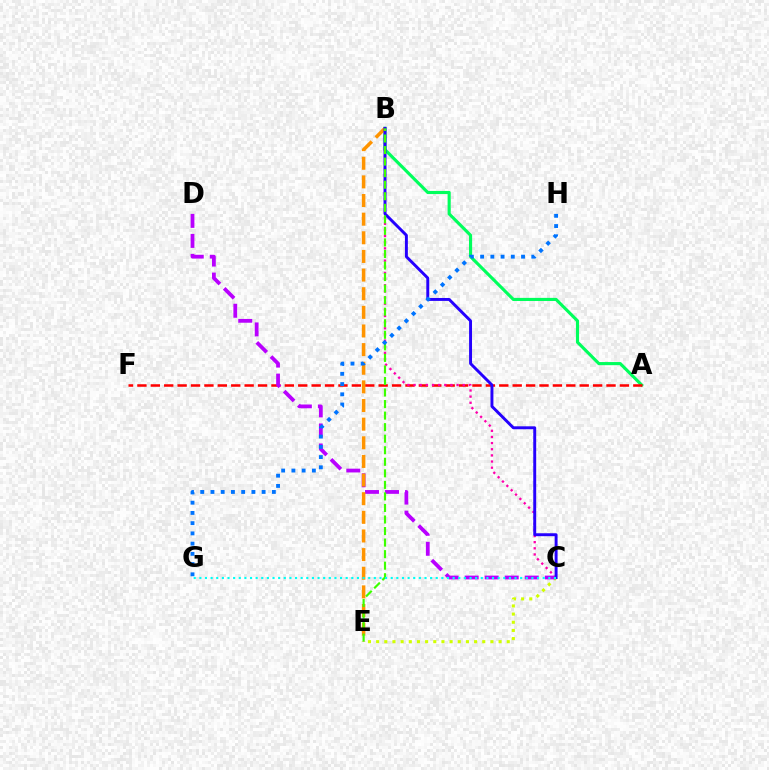{('A', 'B'): [{'color': '#00ff5c', 'line_style': 'solid', 'thickness': 2.25}], ('C', 'E'): [{'color': '#d1ff00', 'line_style': 'dotted', 'thickness': 2.22}], ('A', 'F'): [{'color': '#ff0000', 'line_style': 'dashed', 'thickness': 1.82}], ('C', 'D'): [{'color': '#b900ff', 'line_style': 'dashed', 'thickness': 2.72}], ('B', 'C'): [{'color': '#ff00ac', 'line_style': 'dotted', 'thickness': 1.67}, {'color': '#2500ff', 'line_style': 'solid', 'thickness': 2.11}], ('B', 'E'): [{'color': '#ff9400', 'line_style': 'dashed', 'thickness': 2.53}, {'color': '#3dff00', 'line_style': 'dashed', 'thickness': 1.57}], ('C', 'G'): [{'color': '#00fff6', 'line_style': 'dotted', 'thickness': 1.53}], ('G', 'H'): [{'color': '#0074ff', 'line_style': 'dotted', 'thickness': 2.78}]}